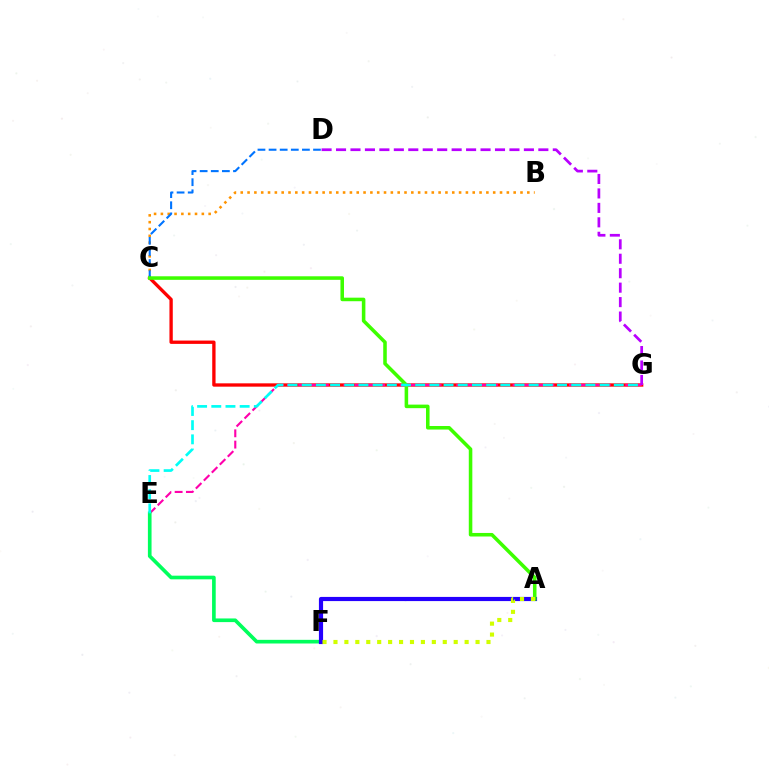{('B', 'C'): [{'color': '#ff9400', 'line_style': 'dotted', 'thickness': 1.85}], ('C', 'G'): [{'color': '#ff0000', 'line_style': 'solid', 'thickness': 2.4}], ('E', 'G'): [{'color': '#ff00ac', 'line_style': 'dashed', 'thickness': 1.53}, {'color': '#00fff6', 'line_style': 'dashed', 'thickness': 1.93}], ('C', 'D'): [{'color': '#0074ff', 'line_style': 'dashed', 'thickness': 1.51}], ('E', 'F'): [{'color': '#00ff5c', 'line_style': 'solid', 'thickness': 2.63}], ('A', 'F'): [{'color': '#2500ff', 'line_style': 'solid', 'thickness': 3.0}, {'color': '#d1ff00', 'line_style': 'dotted', 'thickness': 2.97}], ('D', 'G'): [{'color': '#b900ff', 'line_style': 'dashed', 'thickness': 1.96}], ('A', 'C'): [{'color': '#3dff00', 'line_style': 'solid', 'thickness': 2.56}]}